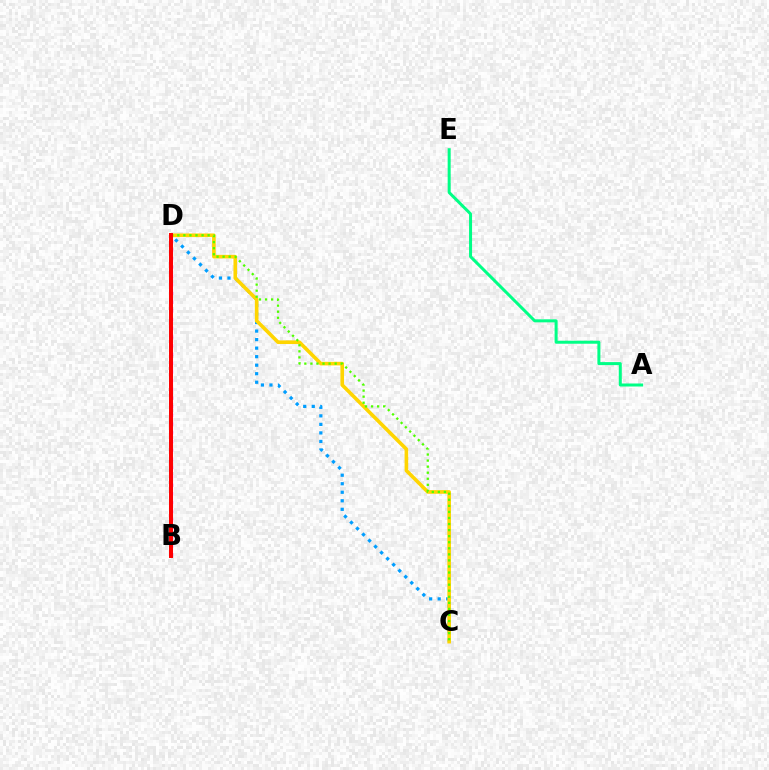{('A', 'E'): [{'color': '#00ff86', 'line_style': 'solid', 'thickness': 2.17}], ('B', 'D'): [{'color': '#ff00ed', 'line_style': 'dotted', 'thickness': 2.37}, {'color': '#3700ff', 'line_style': 'dotted', 'thickness': 2.56}, {'color': '#ff0000', 'line_style': 'solid', 'thickness': 2.86}], ('C', 'D'): [{'color': '#009eff', 'line_style': 'dotted', 'thickness': 2.32}, {'color': '#ffd500', 'line_style': 'solid', 'thickness': 2.61}, {'color': '#4fff00', 'line_style': 'dotted', 'thickness': 1.65}]}